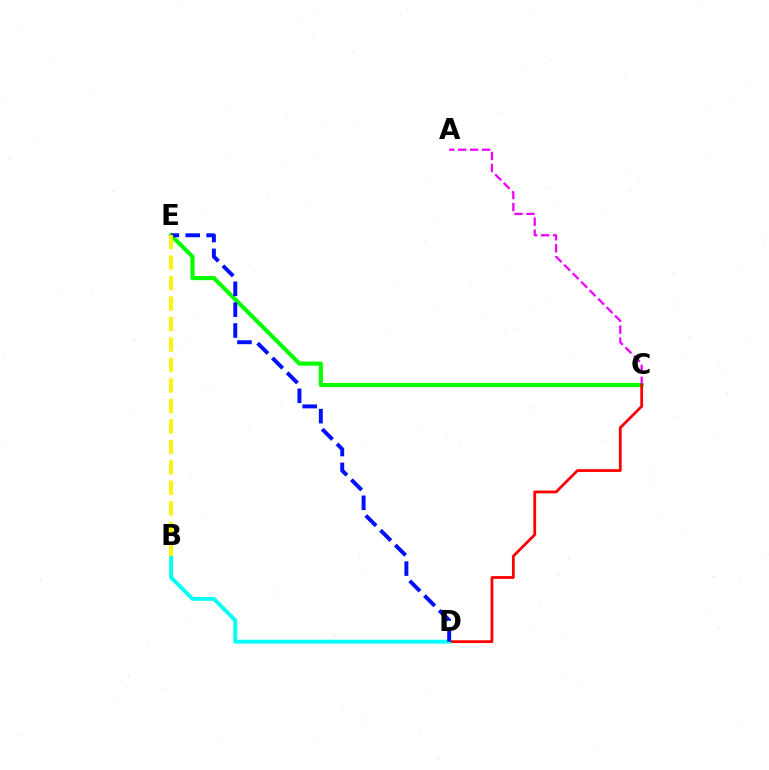{('C', 'E'): [{'color': '#08ff00', 'line_style': 'solid', 'thickness': 2.99}], ('A', 'C'): [{'color': '#ee00ff', 'line_style': 'dashed', 'thickness': 1.63}], ('C', 'D'): [{'color': '#ff0000', 'line_style': 'solid', 'thickness': 2.0}], ('B', 'D'): [{'color': '#00fff6', 'line_style': 'solid', 'thickness': 2.77}], ('D', 'E'): [{'color': '#0010ff', 'line_style': 'dashed', 'thickness': 2.84}], ('B', 'E'): [{'color': '#fcf500', 'line_style': 'dashed', 'thickness': 2.78}]}